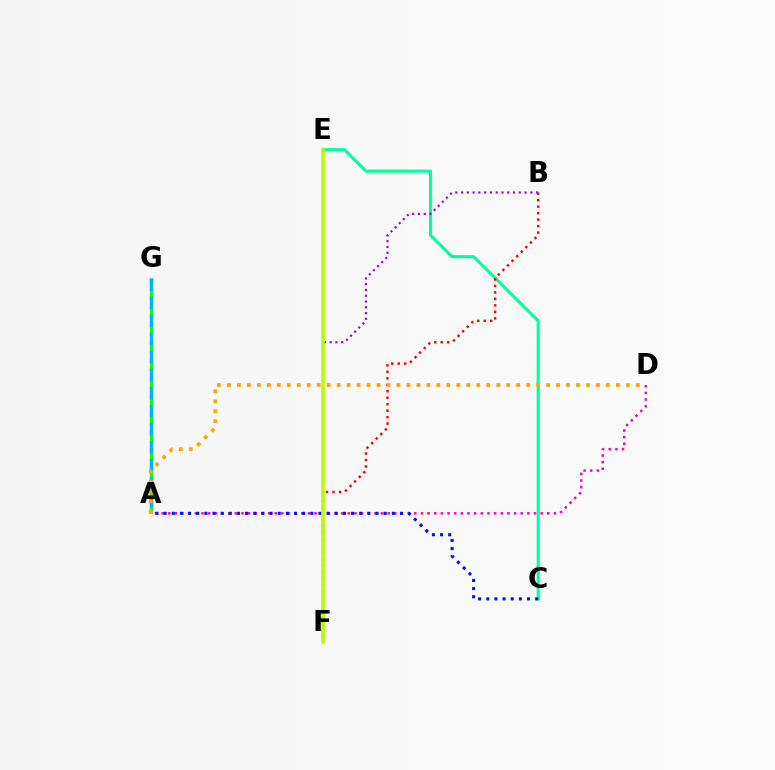{('C', 'E'): [{'color': '#00ff9d', 'line_style': 'solid', 'thickness': 2.23}], ('A', 'D'): [{'color': '#ff00bd', 'line_style': 'dotted', 'thickness': 1.81}, {'color': '#ffa500', 'line_style': 'dotted', 'thickness': 2.71}], ('A', 'G'): [{'color': '#08ff00', 'line_style': 'dashed', 'thickness': 2.41}, {'color': '#00b5ff', 'line_style': 'dashed', 'thickness': 2.45}], ('B', 'F'): [{'color': '#ff0000', 'line_style': 'dotted', 'thickness': 1.76}, {'color': '#9b00ff', 'line_style': 'dotted', 'thickness': 1.57}], ('A', 'C'): [{'color': '#0010ff', 'line_style': 'dotted', 'thickness': 2.21}], ('E', 'F'): [{'color': '#b3ff00', 'line_style': 'solid', 'thickness': 2.55}]}